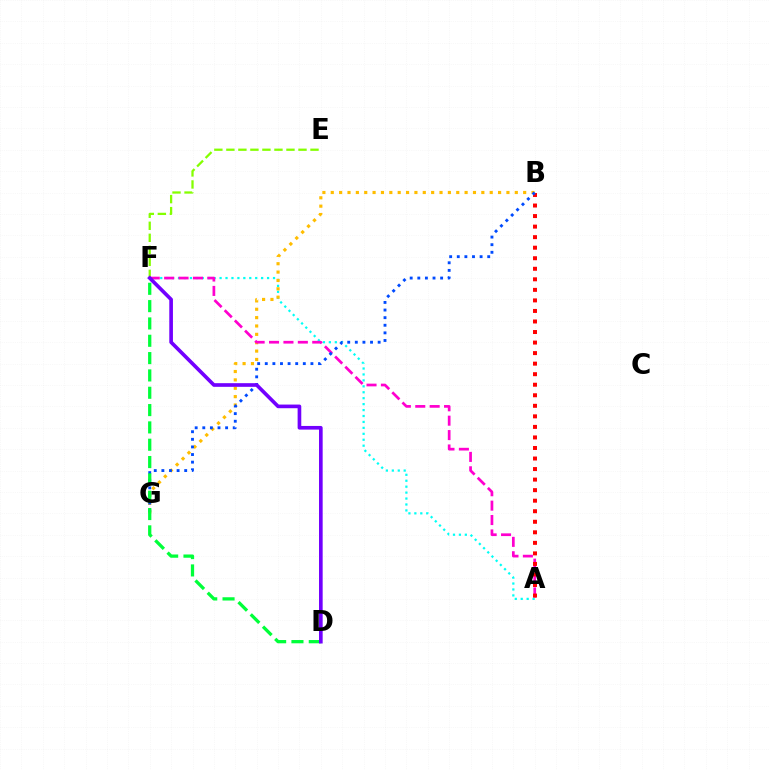{('A', 'F'): [{'color': '#00fff6', 'line_style': 'dotted', 'thickness': 1.61}, {'color': '#ff00cf', 'line_style': 'dashed', 'thickness': 1.96}], ('E', 'F'): [{'color': '#84ff00', 'line_style': 'dashed', 'thickness': 1.63}], ('B', 'G'): [{'color': '#ffbd00', 'line_style': 'dotted', 'thickness': 2.27}, {'color': '#004bff', 'line_style': 'dotted', 'thickness': 2.07}], ('A', 'B'): [{'color': '#ff0000', 'line_style': 'dotted', 'thickness': 2.86}], ('D', 'F'): [{'color': '#00ff39', 'line_style': 'dashed', 'thickness': 2.35}, {'color': '#7200ff', 'line_style': 'solid', 'thickness': 2.63}]}